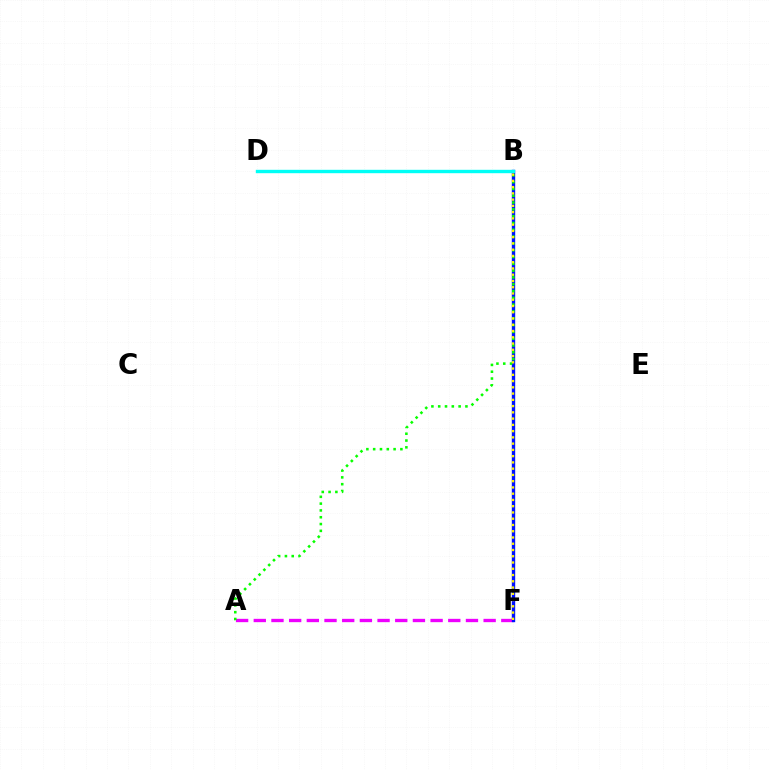{('A', 'F'): [{'color': '#ee00ff', 'line_style': 'dashed', 'thickness': 2.4}], ('B', 'D'): [{'color': '#ff0000', 'line_style': 'dashed', 'thickness': 2.11}, {'color': '#00fff6', 'line_style': 'solid', 'thickness': 2.44}], ('B', 'F'): [{'color': '#0010ff', 'line_style': 'solid', 'thickness': 2.43}, {'color': '#fcf500', 'line_style': 'dotted', 'thickness': 1.7}], ('A', 'B'): [{'color': '#08ff00', 'line_style': 'dotted', 'thickness': 1.85}]}